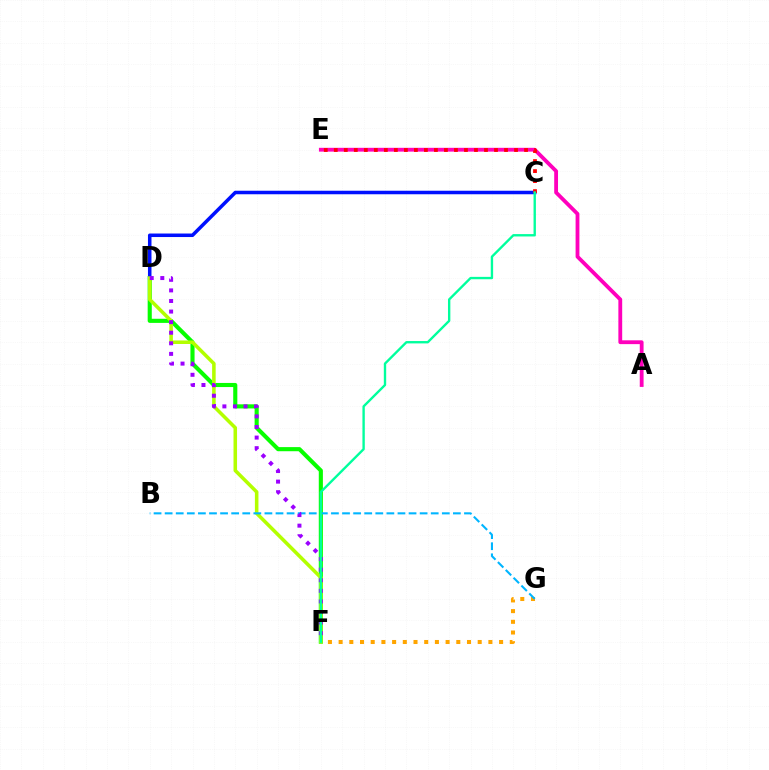{('D', 'F'): [{'color': '#08ff00', 'line_style': 'solid', 'thickness': 2.96}, {'color': '#b3ff00', 'line_style': 'solid', 'thickness': 2.55}, {'color': '#9b00ff', 'line_style': 'dotted', 'thickness': 2.87}], ('F', 'G'): [{'color': '#ffa500', 'line_style': 'dotted', 'thickness': 2.91}], ('C', 'D'): [{'color': '#0010ff', 'line_style': 'solid', 'thickness': 2.54}], ('B', 'G'): [{'color': '#00b5ff', 'line_style': 'dashed', 'thickness': 1.51}], ('A', 'E'): [{'color': '#ff00bd', 'line_style': 'solid', 'thickness': 2.75}], ('C', 'E'): [{'color': '#ff0000', 'line_style': 'dotted', 'thickness': 2.72}], ('C', 'F'): [{'color': '#00ff9d', 'line_style': 'solid', 'thickness': 1.7}]}